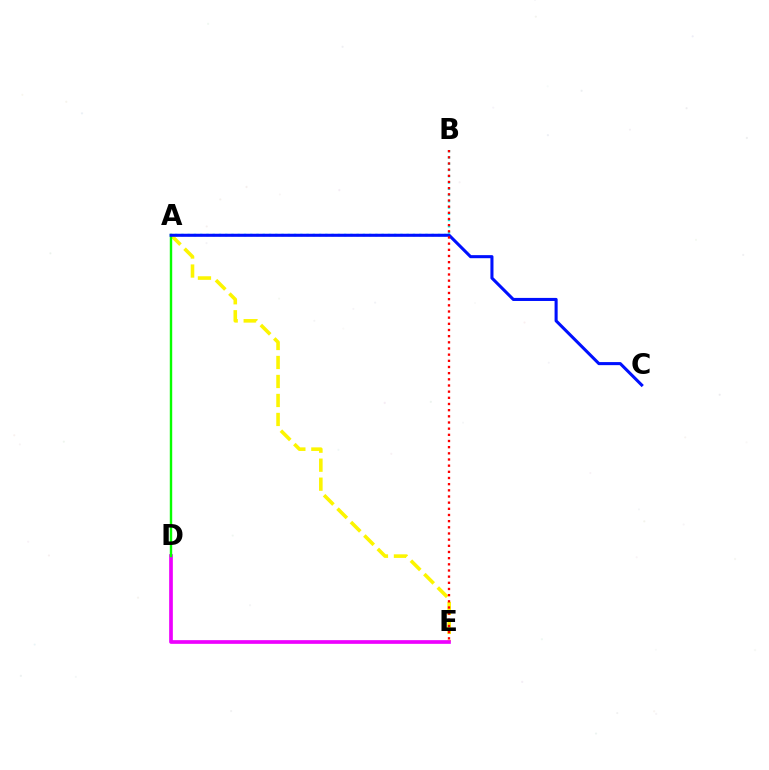{('A', 'E'): [{'color': '#fcf500', 'line_style': 'dashed', 'thickness': 2.58}], ('D', 'E'): [{'color': '#ee00ff', 'line_style': 'solid', 'thickness': 2.66}], ('A', 'D'): [{'color': '#08ff00', 'line_style': 'solid', 'thickness': 1.74}], ('A', 'B'): [{'color': '#00fff6', 'line_style': 'dotted', 'thickness': 1.7}], ('A', 'C'): [{'color': '#0010ff', 'line_style': 'solid', 'thickness': 2.21}], ('B', 'E'): [{'color': '#ff0000', 'line_style': 'dotted', 'thickness': 1.68}]}